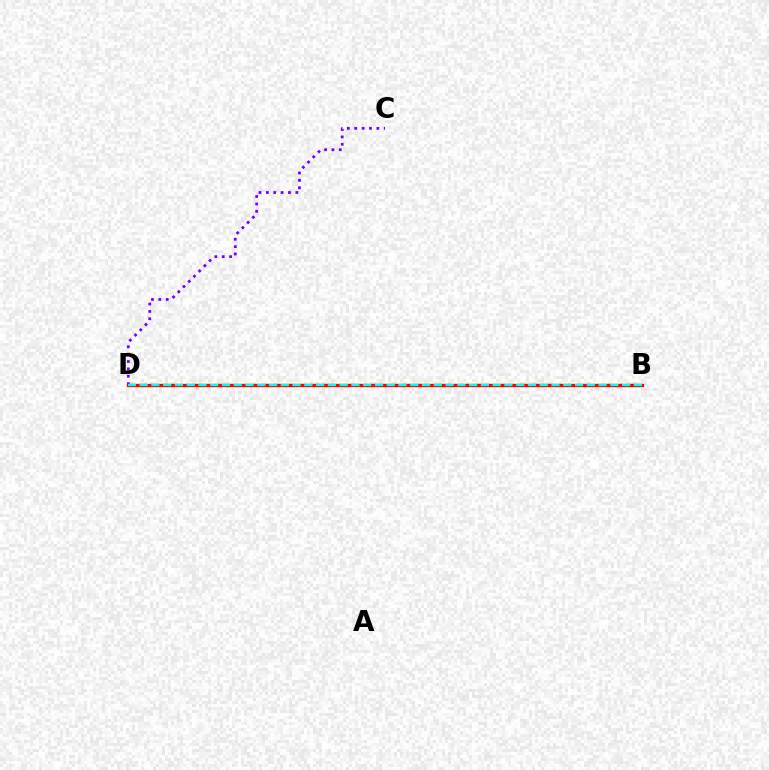{('C', 'D'): [{'color': '#7200ff', 'line_style': 'dotted', 'thickness': 2.0}], ('B', 'D'): [{'color': '#84ff00', 'line_style': 'solid', 'thickness': 1.6}, {'color': '#ff0000', 'line_style': 'solid', 'thickness': 2.36}, {'color': '#00fff6', 'line_style': 'dashed', 'thickness': 1.6}]}